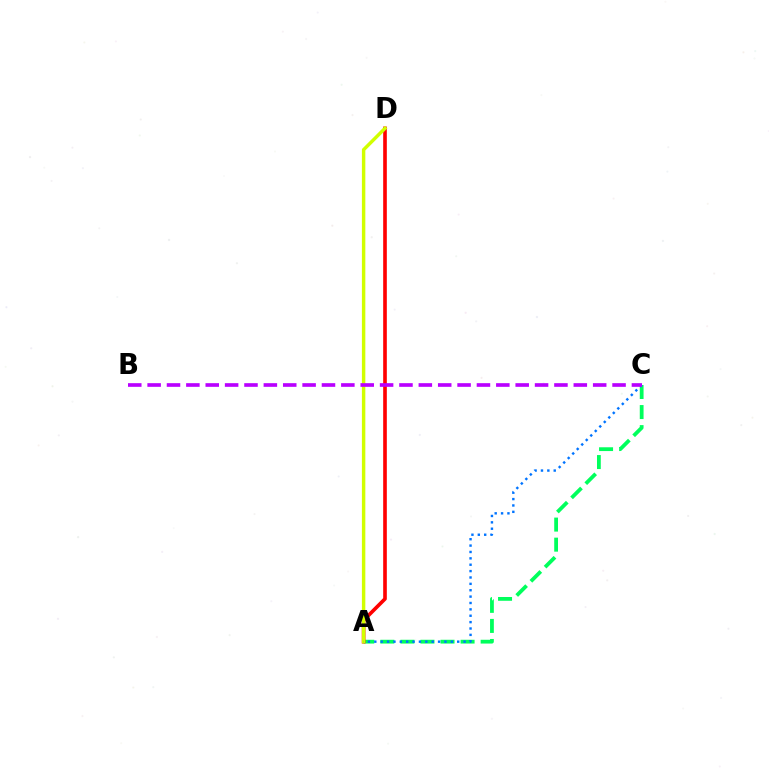{('A', 'C'): [{'color': '#00ff5c', 'line_style': 'dashed', 'thickness': 2.73}, {'color': '#0074ff', 'line_style': 'dotted', 'thickness': 1.73}], ('A', 'D'): [{'color': '#ff0000', 'line_style': 'solid', 'thickness': 2.62}, {'color': '#d1ff00', 'line_style': 'solid', 'thickness': 2.47}], ('B', 'C'): [{'color': '#b900ff', 'line_style': 'dashed', 'thickness': 2.63}]}